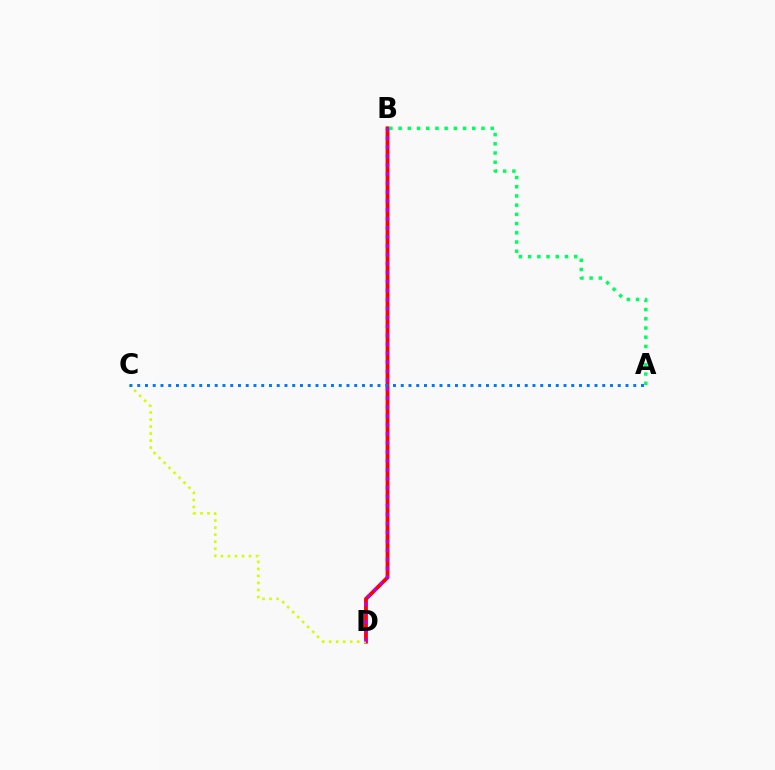{('B', 'D'): [{'color': '#ff0000', 'line_style': 'solid', 'thickness': 2.74}, {'color': '#b900ff', 'line_style': 'dotted', 'thickness': 2.43}], ('C', 'D'): [{'color': '#d1ff00', 'line_style': 'dotted', 'thickness': 1.91}], ('A', 'B'): [{'color': '#00ff5c', 'line_style': 'dotted', 'thickness': 2.5}], ('A', 'C'): [{'color': '#0074ff', 'line_style': 'dotted', 'thickness': 2.11}]}